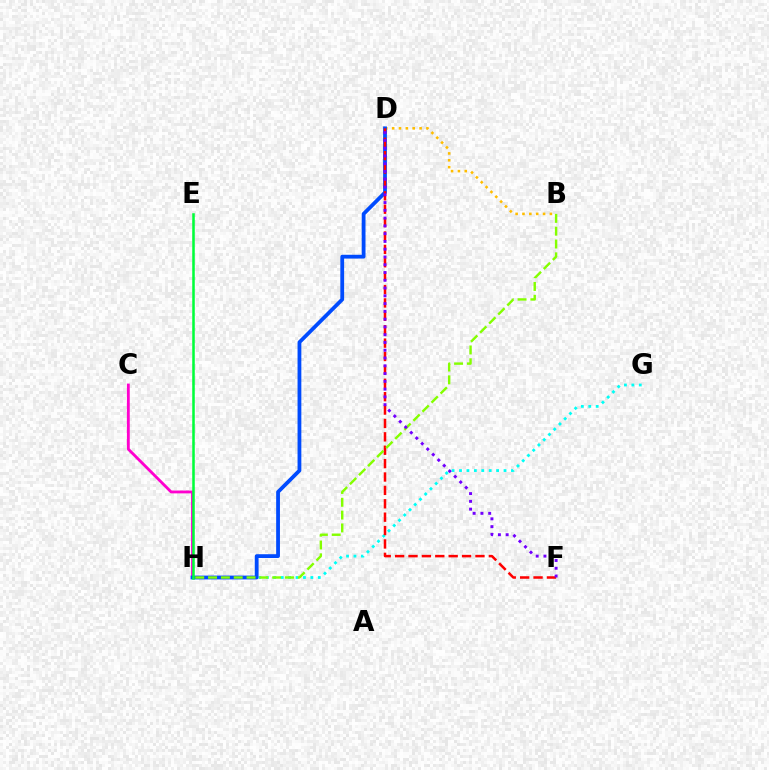{('C', 'H'): [{'color': '#ff00cf', 'line_style': 'solid', 'thickness': 2.04}], ('G', 'H'): [{'color': '#00fff6', 'line_style': 'dotted', 'thickness': 2.02}], ('B', 'D'): [{'color': '#ffbd00', 'line_style': 'dotted', 'thickness': 1.86}], ('D', 'H'): [{'color': '#004bff', 'line_style': 'solid', 'thickness': 2.73}], ('E', 'H'): [{'color': '#00ff39', 'line_style': 'solid', 'thickness': 1.83}], ('D', 'F'): [{'color': '#ff0000', 'line_style': 'dashed', 'thickness': 1.82}, {'color': '#7200ff', 'line_style': 'dotted', 'thickness': 2.11}], ('B', 'H'): [{'color': '#84ff00', 'line_style': 'dashed', 'thickness': 1.74}]}